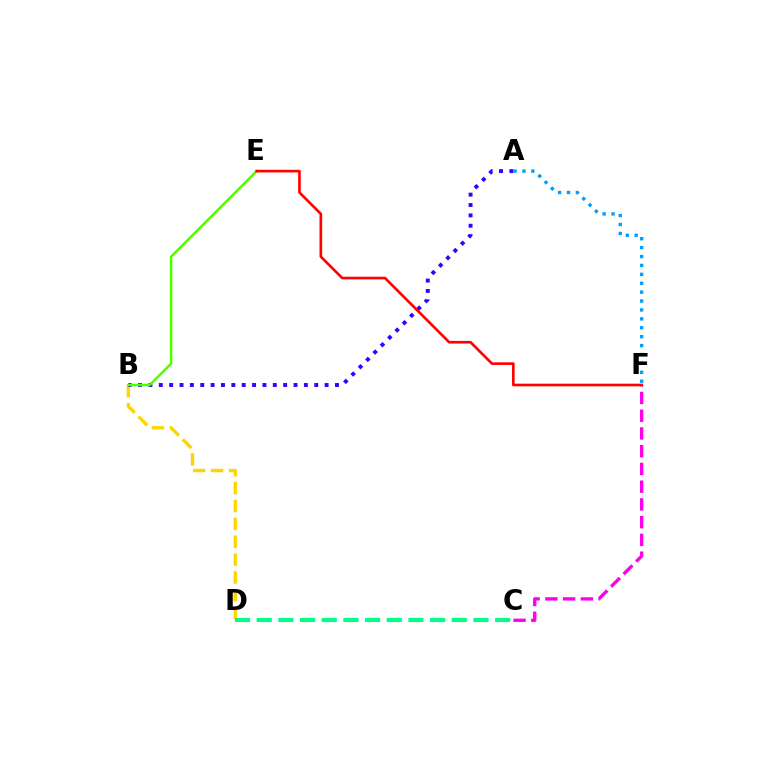{('B', 'D'): [{'color': '#ffd500', 'line_style': 'dashed', 'thickness': 2.43}], ('C', 'D'): [{'color': '#00ff86', 'line_style': 'dashed', 'thickness': 2.94}], ('A', 'B'): [{'color': '#3700ff', 'line_style': 'dotted', 'thickness': 2.82}], ('A', 'F'): [{'color': '#009eff', 'line_style': 'dotted', 'thickness': 2.42}], ('C', 'F'): [{'color': '#ff00ed', 'line_style': 'dashed', 'thickness': 2.41}], ('B', 'E'): [{'color': '#4fff00', 'line_style': 'solid', 'thickness': 1.79}], ('E', 'F'): [{'color': '#ff0000', 'line_style': 'solid', 'thickness': 1.9}]}